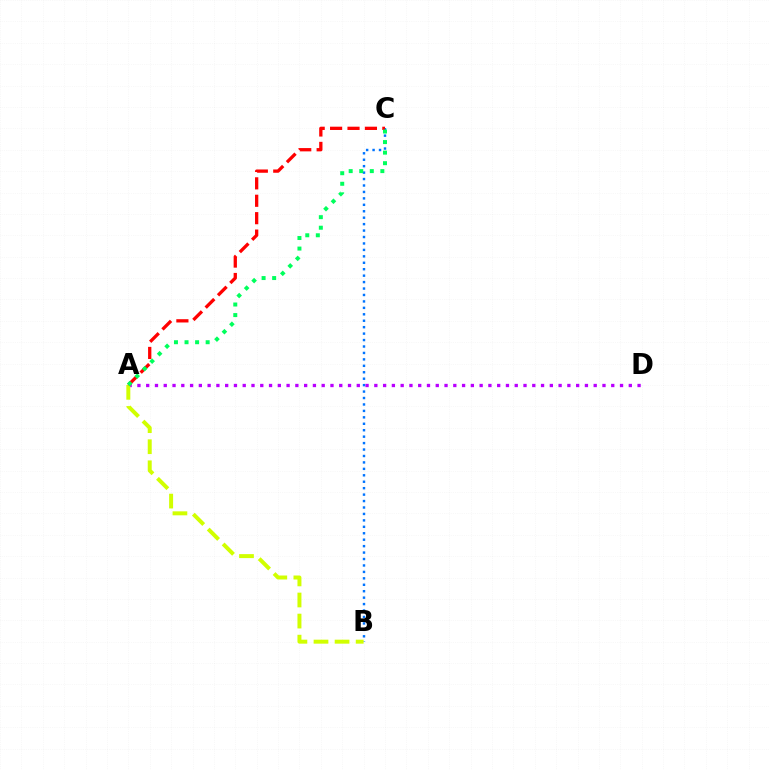{('B', 'C'): [{'color': '#0074ff', 'line_style': 'dotted', 'thickness': 1.75}], ('A', 'D'): [{'color': '#b900ff', 'line_style': 'dotted', 'thickness': 2.38}], ('A', 'B'): [{'color': '#d1ff00', 'line_style': 'dashed', 'thickness': 2.86}], ('A', 'C'): [{'color': '#ff0000', 'line_style': 'dashed', 'thickness': 2.37}, {'color': '#00ff5c', 'line_style': 'dotted', 'thickness': 2.87}]}